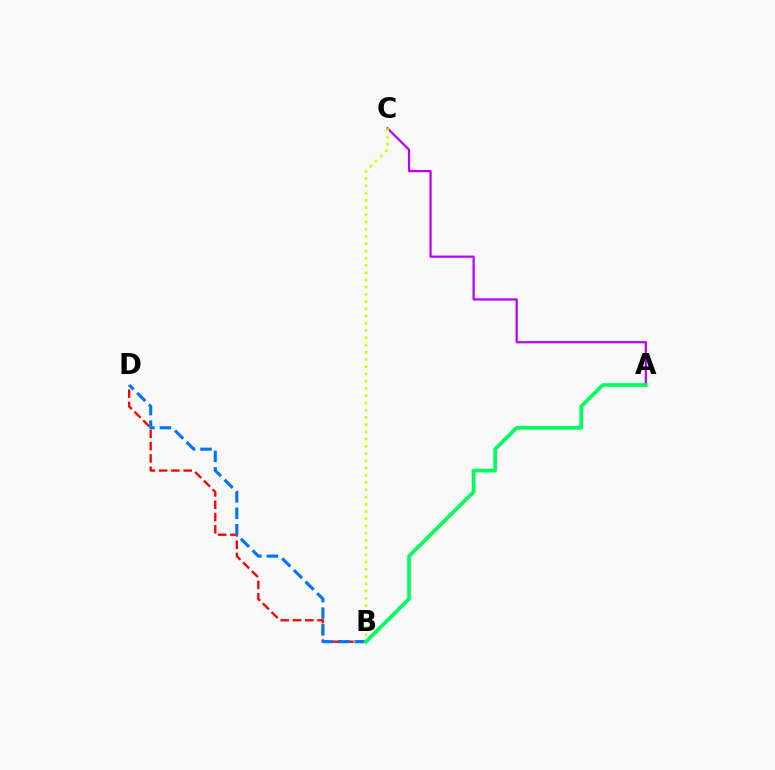{('A', 'C'): [{'color': '#b900ff', 'line_style': 'solid', 'thickness': 1.6}], ('B', 'C'): [{'color': '#d1ff00', 'line_style': 'dotted', 'thickness': 1.97}], ('B', 'D'): [{'color': '#ff0000', 'line_style': 'dashed', 'thickness': 1.67}, {'color': '#0074ff', 'line_style': 'dashed', 'thickness': 2.24}], ('A', 'B'): [{'color': '#00ff5c', 'line_style': 'solid', 'thickness': 2.67}]}